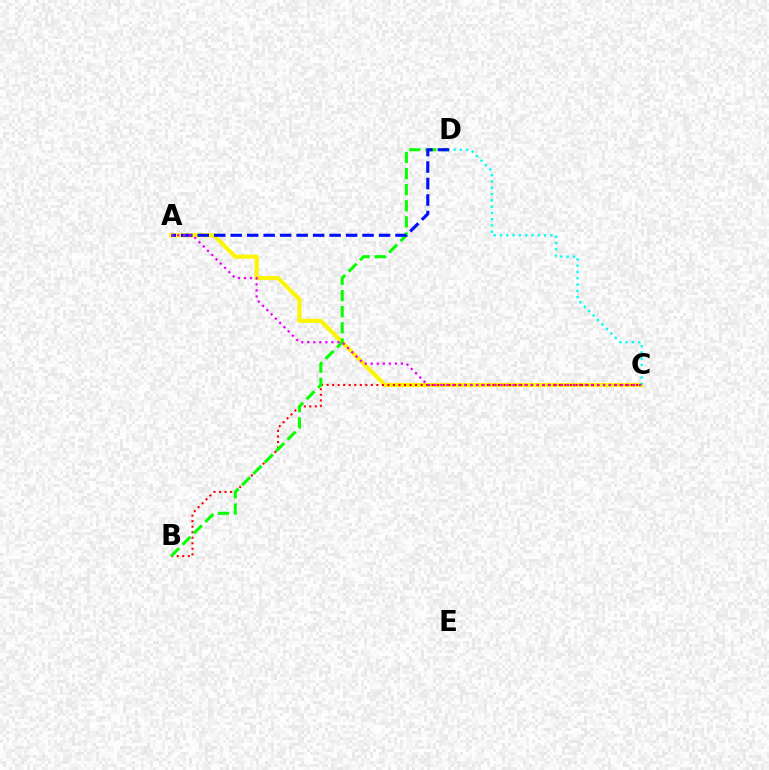{('A', 'C'): [{'color': '#fcf500', 'line_style': 'solid', 'thickness': 2.94}, {'color': '#ee00ff', 'line_style': 'dotted', 'thickness': 1.64}], ('B', 'C'): [{'color': '#ff0000', 'line_style': 'dotted', 'thickness': 1.5}], ('B', 'D'): [{'color': '#08ff00', 'line_style': 'dashed', 'thickness': 2.19}], ('A', 'D'): [{'color': '#0010ff', 'line_style': 'dashed', 'thickness': 2.24}], ('C', 'D'): [{'color': '#00fff6', 'line_style': 'dotted', 'thickness': 1.71}]}